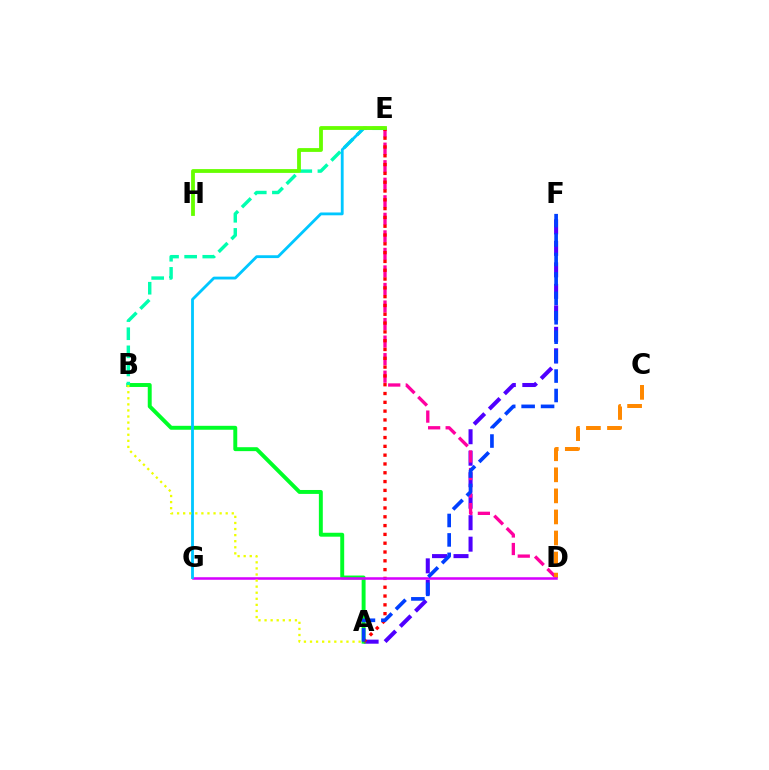{('A', 'F'): [{'color': '#4f00ff', 'line_style': 'dashed', 'thickness': 2.92}, {'color': '#003fff', 'line_style': 'dashed', 'thickness': 2.64}], ('D', 'E'): [{'color': '#ff00a0', 'line_style': 'dashed', 'thickness': 2.38}], ('A', 'B'): [{'color': '#00ff27', 'line_style': 'solid', 'thickness': 2.83}, {'color': '#eeff00', 'line_style': 'dotted', 'thickness': 1.65}], ('B', 'E'): [{'color': '#00ffaf', 'line_style': 'dashed', 'thickness': 2.46}], ('A', 'E'): [{'color': '#ff0000', 'line_style': 'dotted', 'thickness': 2.39}], ('C', 'D'): [{'color': '#ff8800', 'line_style': 'dashed', 'thickness': 2.86}], ('D', 'G'): [{'color': '#d600ff', 'line_style': 'solid', 'thickness': 1.83}], ('E', 'G'): [{'color': '#00c7ff', 'line_style': 'solid', 'thickness': 2.03}], ('E', 'H'): [{'color': '#66ff00', 'line_style': 'solid', 'thickness': 2.74}]}